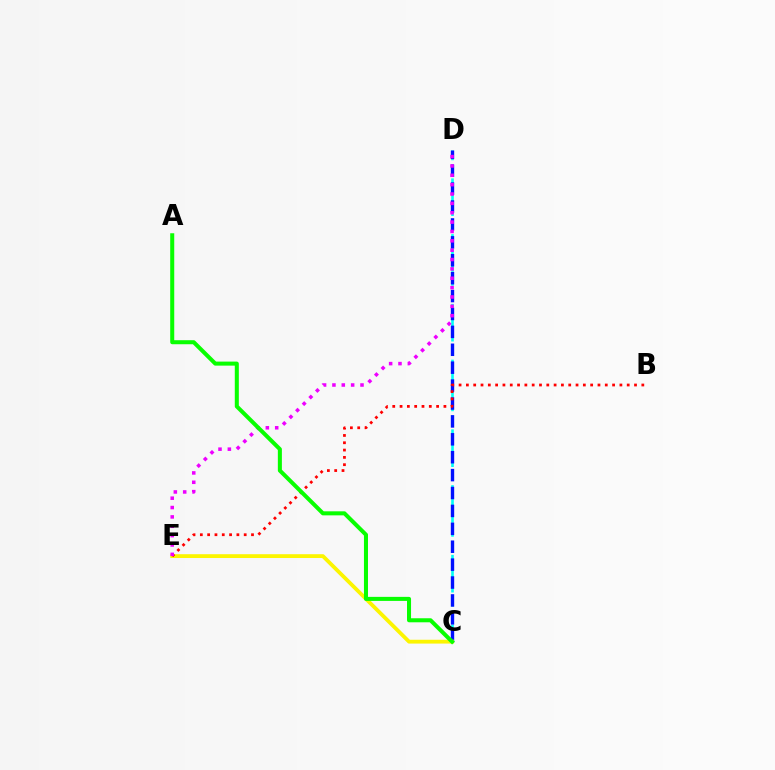{('C', 'D'): [{'color': '#00fff6', 'line_style': 'dashed', 'thickness': 1.89}, {'color': '#0010ff', 'line_style': 'dashed', 'thickness': 2.43}], ('C', 'E'): [{'color': '#fcf500', 'line_style': 'solid', 'thickness': 2.74}], ('B', 'E'): [{'color': '#ff0000', 'line_style': 'dotted', 'thickness': 1.99}], ('D', 'E'): [{'color': '#ee00ff', 'line_style': 'dotted', 'thickness': 2.54}], ('A', 'C'): [{'color': '#08ff00', 'line_style': 'solid', 'thickness': 2.9}]}